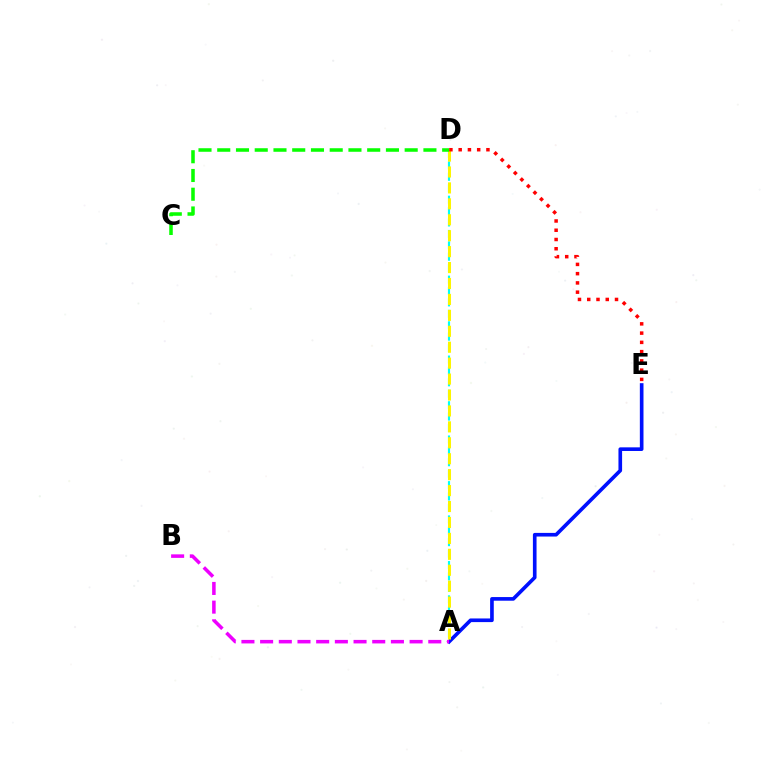{('A', 'D'): [{'color': '#00fff6', 'line_style': 'dashed', 'thickness': 1.55}, {'color': '#fcf500', 'line_style': 'dashed', 'thickness': 2.16}], ('A', 'E'): [{'color': '#0010ff', 'line_style': 'solid', 'thickness': 2.62}], ('A', 'B'): [{'color': '#ee00ff', 'line_style': 'dashed', 'thickness': 2.54}], ('D', 'E'): [{'color': '#ff0000', 'line_style': 'dotted', 'thickness': 2.52}], ('C', 'D'): [{'color': '#08ff00', 'line_style': 'dashed', 'thickness': 2.55}]}